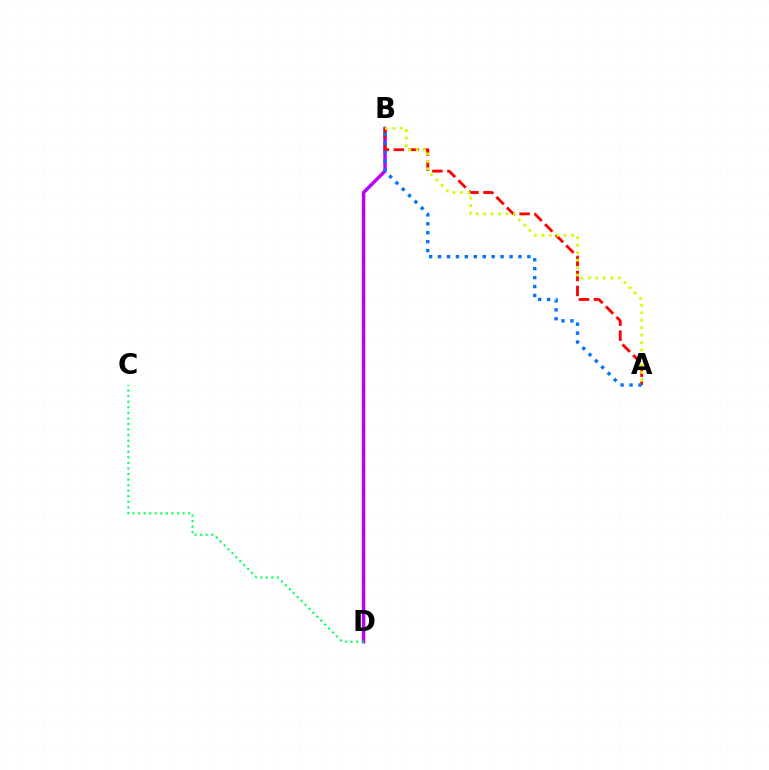{('B', 'D'): [{'color': '#b900ff', 'line_style': 'solid', 'thickness': 2.48}], ('A', 'B'): [{'color': '#ff0000', 'line_style': 'dashed', 'thickness': 2.04}, {'color': '#d1ff00', 'line_style': 'dotted', 'thickness': 2.02}, {'color': '#0074ff', 'line_style': 'dotted', 'thickness': 2.43}], ('C', 'D'): [{'color': '#00ff5c', 'line_style': 'dotted', 'thickness': 1.51}]}